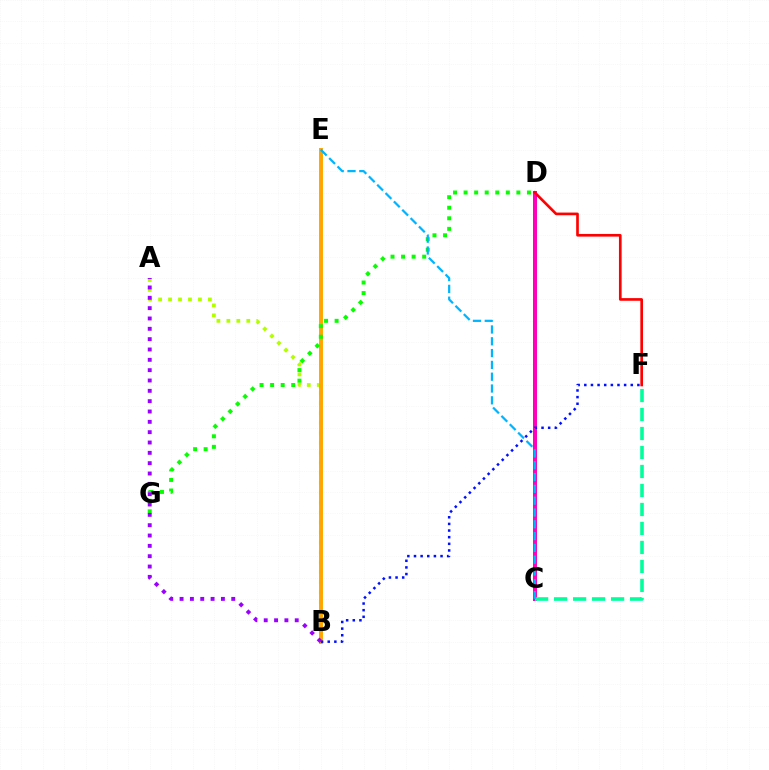{('A', 'B'): [{'color': '#b3ff00', 'line_style': 'dotted', 'thickness': 2.71}, {'color': '#9b00ff', 'line_style': 'dotted', 'thickness': 2.81}], ('B', 'E'): [{'color': '#ffa500', 'line_style': 'solid', 'thickness': 2.83}], ('D', 'G'): [{'color': '#08ff00', 'line_style': 'dotted', 'thickness': 2.87}], ('C', 'D'): [{'color': '#ff00bd', 'line_style': 'solid', 'thickness': 2.87}], ('C', 'F'): [{'color': '#00ff9d', 'line_style': 'dashed', 'thickness': 2.58}], ('B', 'F'): [{'color': '#0010ff', 'line_style': 'dotted', 'thickness': 1.8}], ('C', 'E'): [{'color': '#00b5ff', 'line_style': 'dashed', 'thickness': 1.6}], ('D', 'F'): [{'color': '#ff0000', 'line_style': 'solid', 'thickness': 1.92}]}